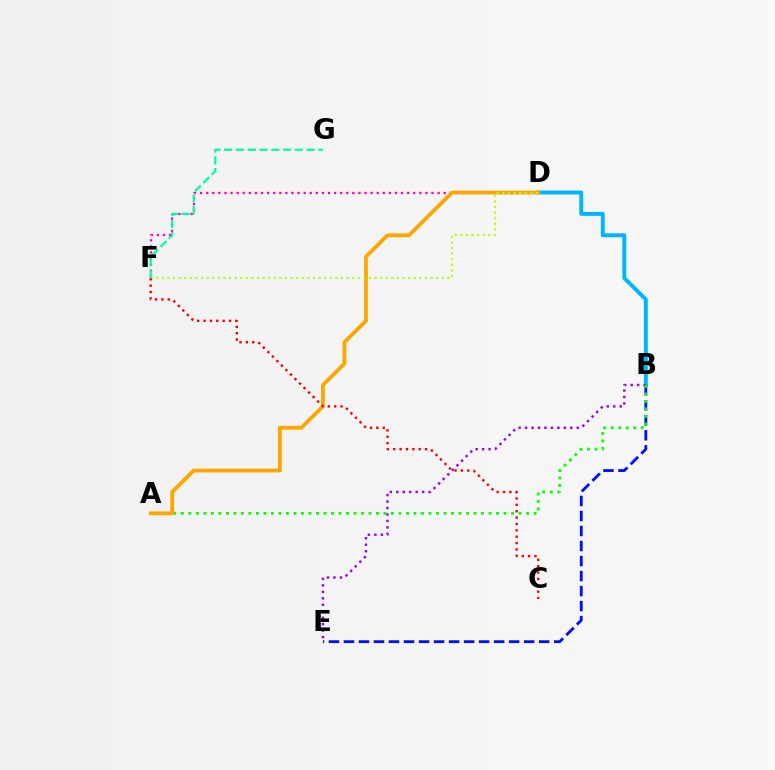{('D', 'F'): [{'color': '#ff00bd', 'line_style': 'dotted', 'thickness': 1.65}, {'color': '#b3ff00', 'line_style': 'dotted', 'thickness': 1.52}], ('F', 'G'): [{'color': '#00ff9d', 'line_style': 'dashed', 'thickness': 1.6}], ('B', 'D'): [{'color': '#00b5ff', 'line_style': 'solid', 'thickness': 2.82}], ('B', 'E'): [{'color': '#0010ff', 'line_style': 'dashed', 'thickness': 2.04}, {'color': '#9b00ff', 'line_style': 'dotted', 'thickness': 1.76}], ('A', 'B'): [{'color': '#08ff00', 'line_style': 'dotted', 'thickness': 2.04}], ('A', 'D'): [{'color': '#ffa500', 'line_style': 'solid', 'thickness': 2.73}], ('C', 'F'): [{'color': '#ff0000', 'line_style': 'dotted', 'thickness': 1.73}]}